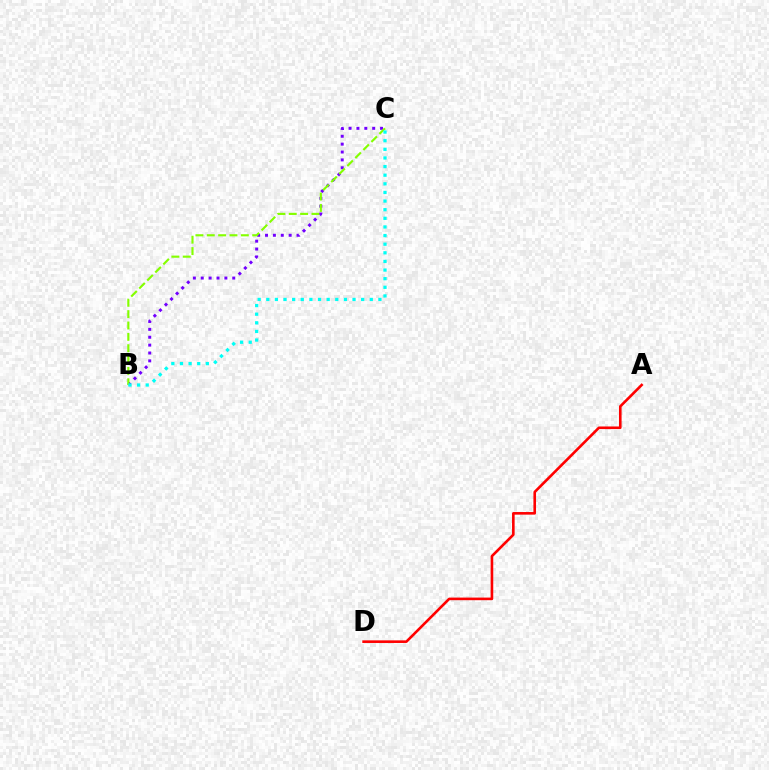{('B', 'C'): [{'color': '#7200ff', 'line_style': 'dotted', 'thickness': 2.14}, {'color': '#84ff00', 'line_style': 'dashed', 'thickness': 1.54}, {'color': '#00fff6', 'line_style': 'dotted', 'thickness': 2.34}], ('A', 'D'): [{'color': '#ff0000', 'line_style': 'solid', 'thickness': 1.88}]}